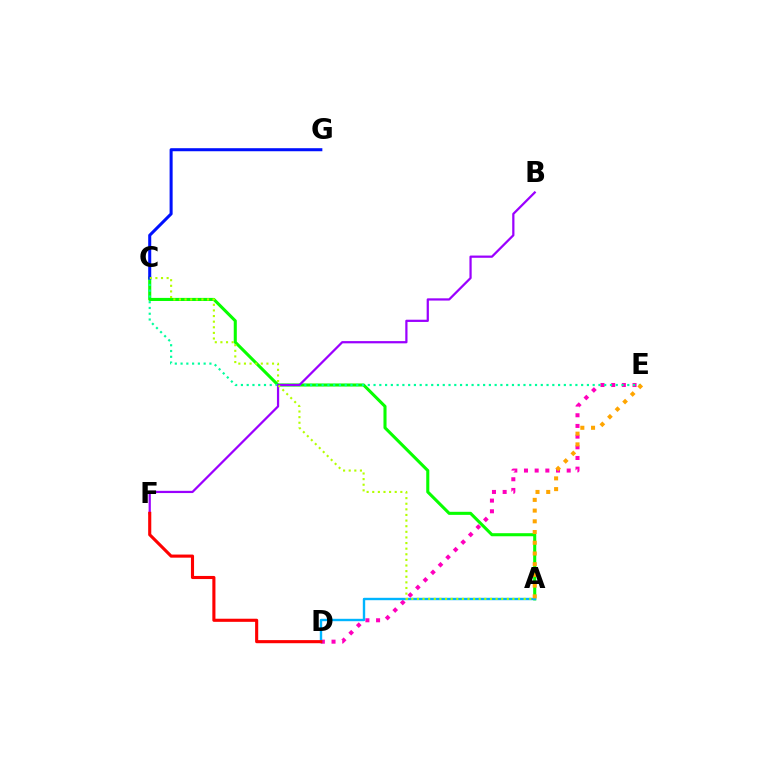{('D', 'E'): [{'color': '#ff00bd', 'line_style': 'dotted', 'thickness': 2.9}], ('A', 'C'): [{'color': '#08ff00', 'line_style': 'solid', 'thickness': 2.21}, {'color': '#b3ff00', 'line_style': 'dotted', 'thickness': 1.53}], ('C', 'E'): [{'color': '#00ff9d', 'line_style': 'dotted', 'thickness': 1.57}], ('B', 'F'): [{'color': '#9b00ff', 'line_style': 'solid', 'thickness': 1.61}], ('A', 'D'): [{'color': '#00b5ff', 'line_style': 'solid', 'thickness': 1.72}], ('D', 'F'): [{'color': '#ff0000', 'line_style': 'solid', 'thickness': 2.24}], ('A', 'E'): [{'color': '#ffa500', 'line_style': 'dotted', 'thickness': 2.91}], ('C', 'G'): [{'color': '#0010ff', 'line_style': 'solid', 'thickness': 2.19}]}